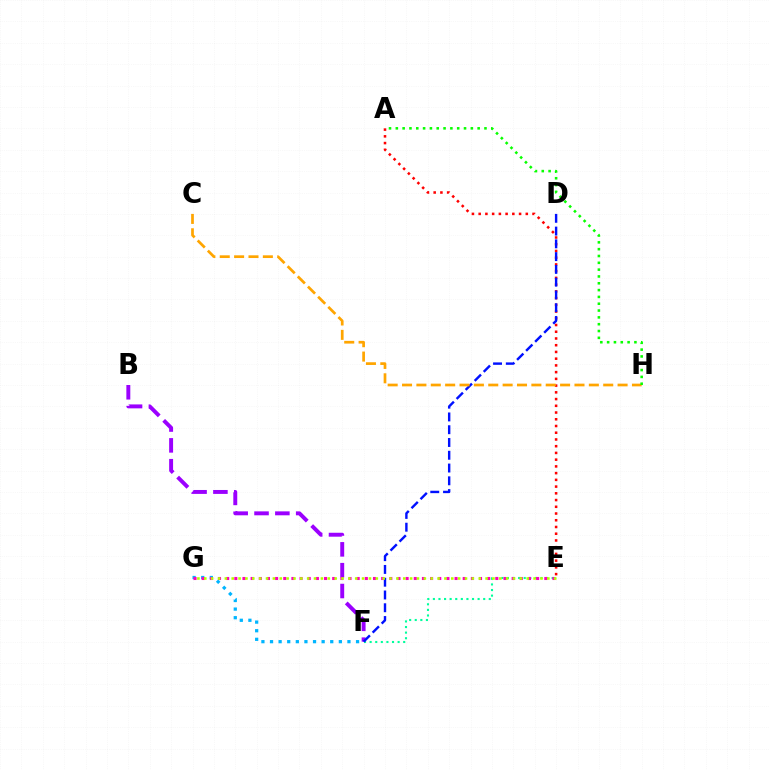{('E', 'F'): [{'color': '#00ff9d', 'line_style': 'dotted', 'thickness': 1.52}], ('B', 'F'): [{'color': '#9b00ff', 'line_style': 'dashed', 'thickness': 2.83}], ('F', 'G'): [{'color': '#00b5ff', 'line_style': 'dotted', 'thickness': 2.34}], ('A', 'E'): [{'color': '#ff0000', 'line_style': 'dotted', 'thickness': 1.83}], ('D', 'F'): [{'color': '#0010ff', 'line_style': 'dashed', 'thickness': 1.74}], ('C', 'H'): [{'color': '#ffa500', 'line_style': 'dashed', 'thickness': 1.95}], ('E', 'G'): [{'color': '#ff00bd', 'line_style': 'dotted', 'thickness': 2.22}, {'color': '#b3ff00', 'line_style': 'dotted', 'thickness': 1.86}], ('A', 'H'): [{'color': '#08ff00', 'line_style': 'dotted', 'thickness': 1.85}]}